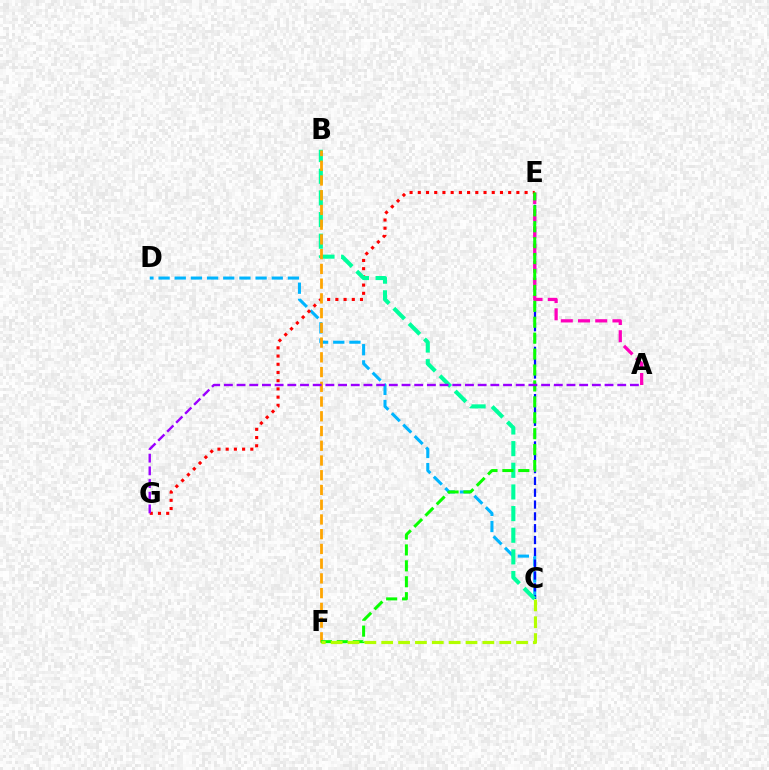{('C', 'D'): [{'color': '#00b5ff', 'line_style': 'dashed', 'thickness': 2.2}], ('C', 'E'): [{'color': '#0010ff', 'line_style': 'dashed', 'thickness': 1.61}], ('A', 'E'): [{'color': '#ff00bd', 'line_style': 'dashed', 'thickness': 2.34}], ('E', 'G'): [{'color': '#ff0000', 'line_style': 'dotted', 'thickness': 2.23}], ('B', 'C'): [{'color': '#00ff9d', 'line_style': 'dashed', 'thickness': 2.94}], ('B', 'F'): [{'color': '#ffa500', 'line_style': 'dashed', 'thickness': 2.0}], ('E', 'F'): [{'color': '#08ff00', 'line_style': 'dashed', 'thickness': 2.16}], ('A', 'G'): [{'color': '#9b00ff', 'line_style': 'dashed', 'thickness': 1.72}], ('C', 'F'): [{'color': '#b3ff00', 'line_style': 'dashed', 'thickness': 2.29}]}